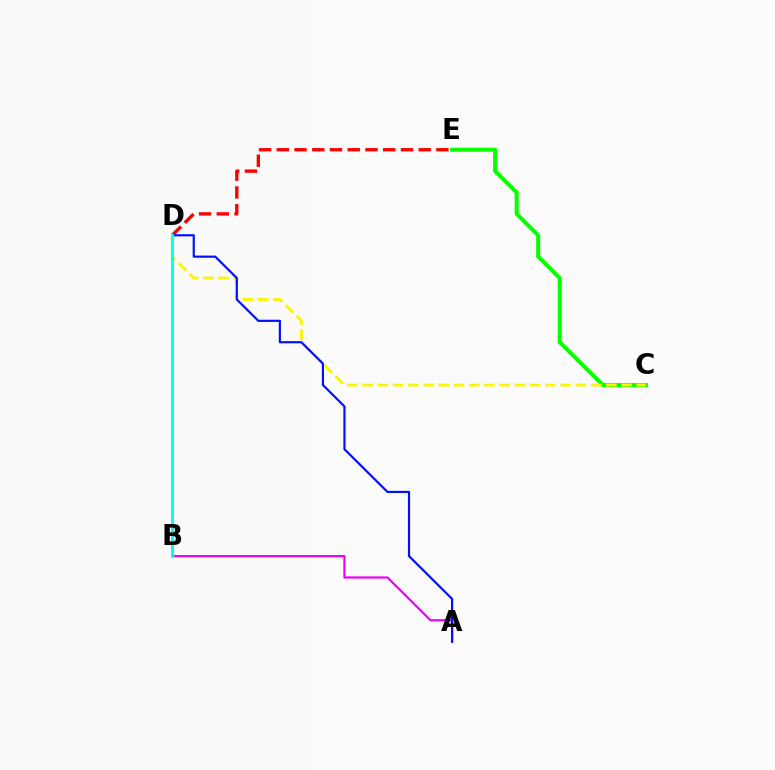{('A', 'B'): [{'color': '#ee00ff', 'line_style': 'solid', 'thickness': 1.59}], ('C', 'E'): [{'color': '#08ff00', 'line_style': 'solid', 'thickness': 2.91}], ('C', 'D'): [{'color': '#fcf500', 'line_style': 'dashed', 'thickness': 2.07}], ('D', 'E'): [{'color': '#ff0000', 'line_style': 'dashed', 'thickness': 2.41}], ('A', 'D'): [{'color': '#0010ff', 'line_style': 'solid', 'thickness': 1.57}], ('B', 'D'): [{'color': '#00fff6', 'line_style': 'solid', 'thickness': 2.19}]}